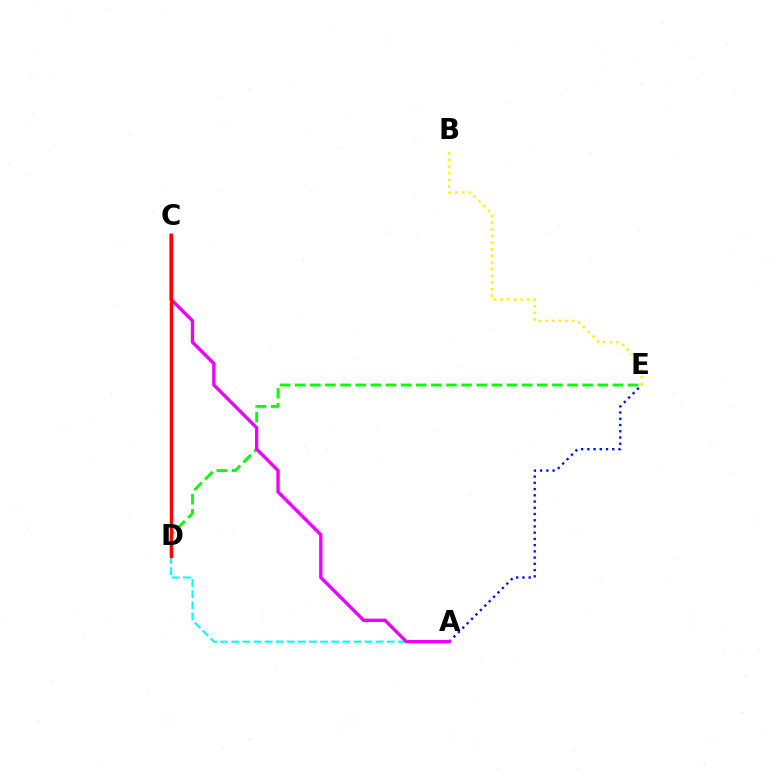{('D', 'E'): [{'color': '#08ff00', 'line_style': 'dashed', 'thickness': 2.06}], ('A', 'E'): [{'color': '#0010ff', 'line_style': 'dotted', 'thickness': 1.69}], ('B', 'E'): [{'color': '#fcf500', 'line_style': 'dotted', 'thickness': 1.81}], ('A', 'D'): [{'color': '#00fff6', 'line_style': 'dashed', 'thickness': 1.51}], ('A', 'C'): [{'color': '#ee00ff', 'line_style': 'solid', 'thickness': 2.42}], ('C', 'D'): [{'color': '#ff0000', 'line_style': 'solid', 'thickness': 2.44}]}